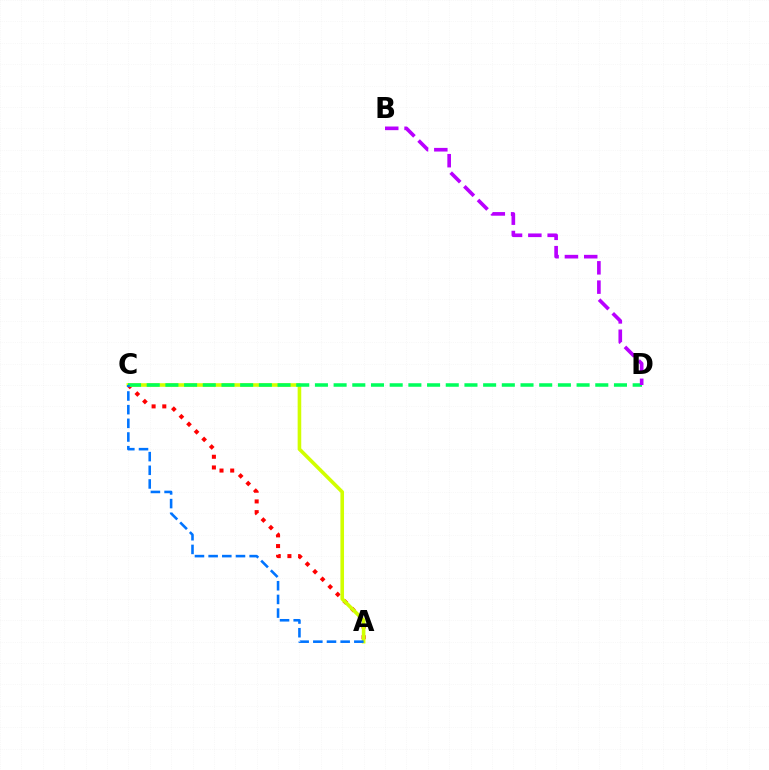{('A', 'C'): [{'color': '#ff0000', 'line_style': 'dotted', 'thickness': 2.91}, {'color': '#d1ff00', 'line_style': 'solid', 'thickness': 2.59}, {'color': '#0074ff', 'line_style': 'dashed', 'thickness': 1.86}], ('C', 'D'): [{'color': '#00ff5c', 'line_style': 'dashed', 'thickness': 2.54}], ('B', 'D'): [{'color': '#b900ff', 'line_style': 'dashed', 'thickness': 2.62}]}